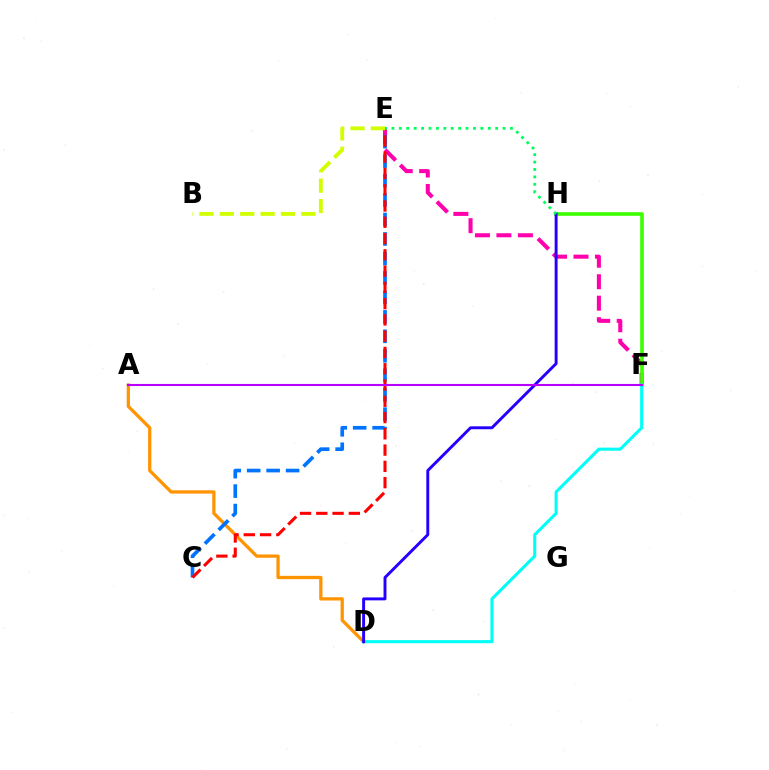{('A', 'D'): [{'color': '#ff9400', 'line_style': 'solid', 'thickness': 2.35}], ('E', 'F'): [{'color': '#ff00ac', 'line_style': 'dashed', 'thickness': 2.92}], ('C', 'E'): [{'color': '#0074ff', 'line_style': 'dashed', 'thickness': 2.64}, {'color': '#ff0000', 'line_style': 'dashed', 'thickness': 2.21}], ('F', 'H'): [{'color': '#3dff00', 'line_style': 'solid', 'thickness': 2.61}], ('B', 'E'): [{'color': '#d1ff00', 'line_style': 'dashed', 'thickness': 2.77}], ('D', 'F'): [{'color': '#00fff6', 'line_style': 'solid', 'thickness': 2.21}], ('D', 'H'): [{'color': '#2500ff', 'line_style': 'solid', 'thickness': 2.11}], ('A', 'F'): [{'color': '#b900ff', 'line_style': 'solid', 'thickness': 1.51}], ('E', 'H'): [{'color': '#00ff5c', 'line_style': 'dotted', 'thickness': 2.01}]}